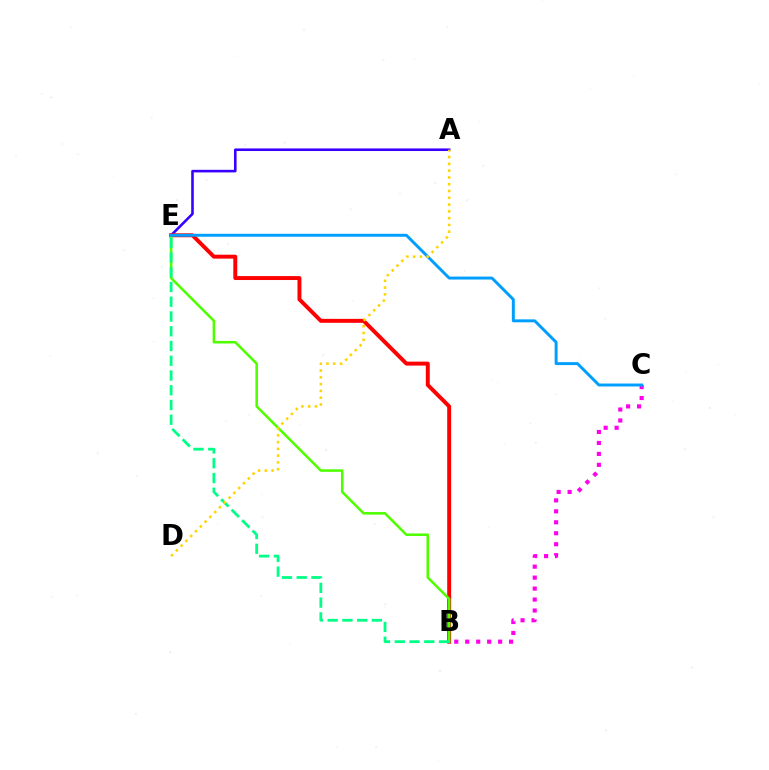{('B', 'C'): [{'color': '#ff00ed', 'line_style': 'dotted', 'thickness': 2.98}], ('A', 'E'): [{'color': '#3700ff', 'line_style': 'solid', 'thickness': 1.86}], ('B', 'E'): [{'color': '#ff0000', 'line_style': 'solid', 'thickness': 2.83}, {'color': '#4fff00', 'line_style': 'solid', 'thickness': 1.84}, {'color': '#00ff86', 'line_style': 'dashed', 'thickness': 2.0}], ('C', 'E'): [{'color': '#009eff', 'line_style': 'solid', 'thickness': 2.12}], ('A', 'D'): [{'color': '#ffd500', 'line_style': 'dotted', 'thickness': 1.84}]}